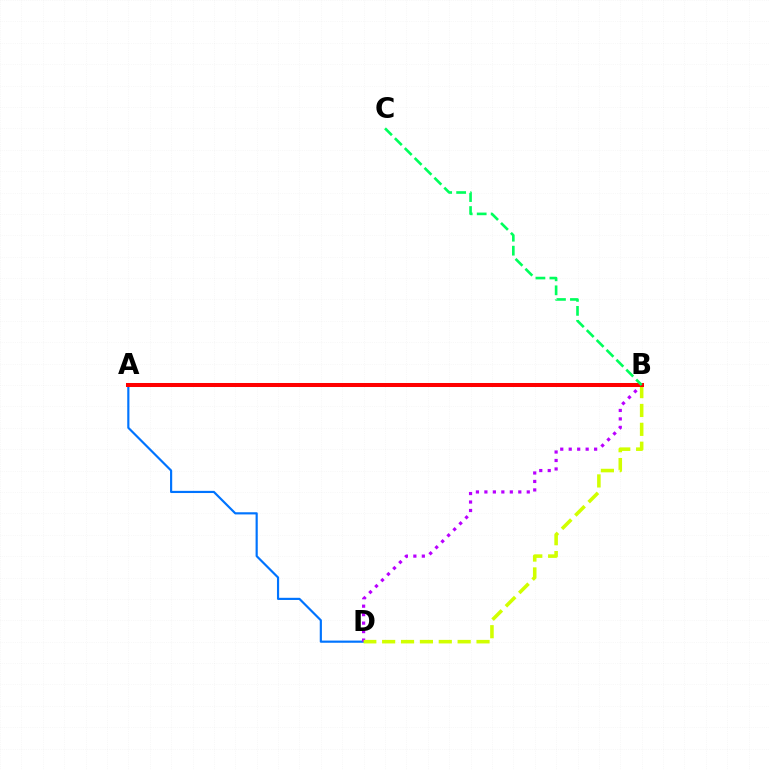{('A', 'D'): [{'color': '#0074ff', 'line_style': 'solid', 'thickness': 1.56}], ('B', 'D'): [{'color': '#b900ff', 'line_style': 'dotted', 'thickness': 2.3}, {'color': '#d1ff00', 'line_style': 'dashed', 'thickness': 2.56}], ('A', 'B'): [{'color': '#ff0000', 'line_style': 'solid', 'thickness': 2.9}], ('B', 'C'): [{'color': '#00ff5c', 'line_style': 'dashed', 'thickness': 1.9}]}